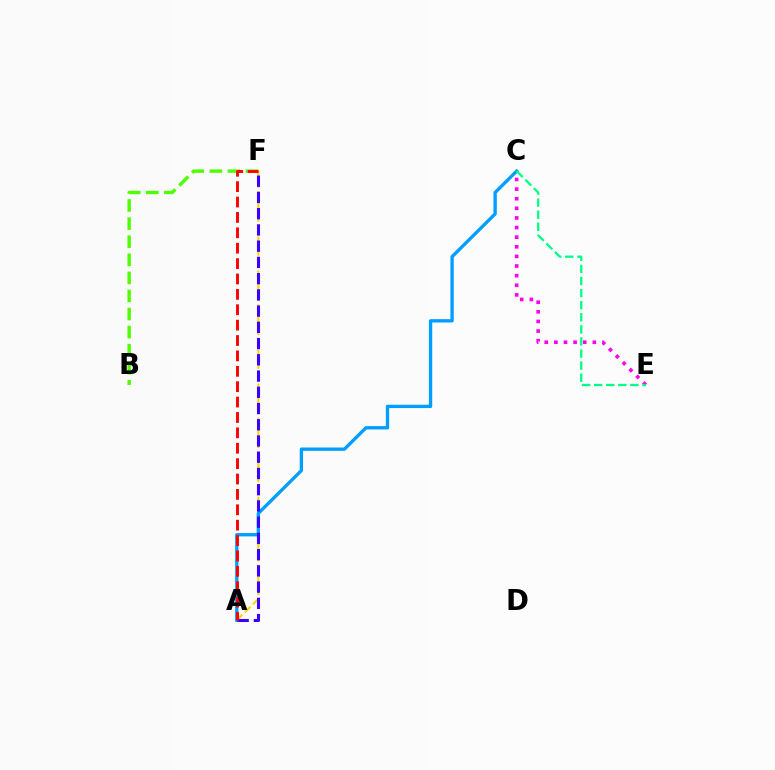{('C', 'E'): [{'color': '#ff00ed', 'line_style': 'dotted', 'thickness': 2.61}, {'color': '#00ff86', 'line_style': 'dashed', 'thickness': 1.64}], ('A', 'F'): [{'color': '#ffd500', 'line_style': 'dashed', 'thickness': 1.54}, {'color': '#3700ff', 'line_style': 'dashed', 'thickness': 2.21}, {'color': '#ff0000', 'line_style': 'dashed', 'thickness': 2.09}], ('B', 'F'): [{'color': '#4fff00', 'line_style': 'dashed', 'thickness': 2.46}], ('A', 'C'): [{'color': '#009eff', 'line_style': 'solid', 'thickness': 2.4}]}